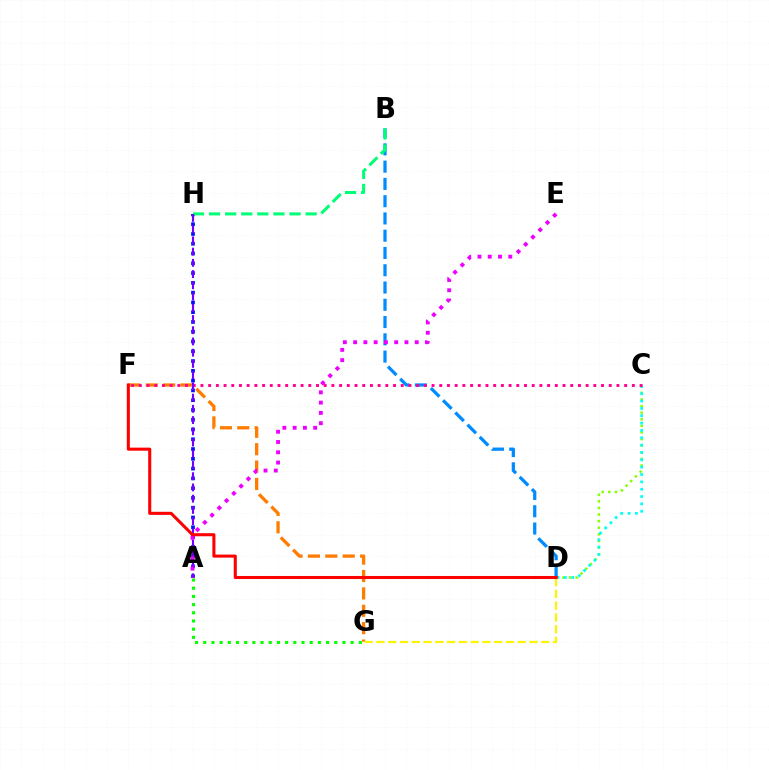{('C', 'D'): [{'color': '#84ff00', 'line_style': 'dotted', 'thickness': 1.79}, {'color': '#00fff6', 'line_style': 'dotted', 'thickness': 2.0}], ('A', 'H'): [{'color': '#0010ff', 'line_style': 'dotted', 'thickness': 2.66}, {'color': '#7200ff', 'line_style': 'dashed', 'thickness': 1.53}], ('B', 'D'): [{'color': '#008cff', 'line_style': 'dashed', 'thickness': 2.35}], ('F', 'G'): [{'color': '#ff7c00', 'line_style': 'dashed', 'thickness': 2.36}], ('B', 'H'): [{'color': '#00ff74', 'line_style': 'dashed', 'thickness': 2.19}], ('C', 'F'): [{'color': '#ff0094', 'line_style': 'dotted', 'thickness': 2.09}], ('D', 'G'): [{'color': '#fcf500', 'line_style': 'dashed', 'thickness': 1.6}], ('A', 'G'): [{'color': '#08ff00', 'line_style': 'dotted', 'thickness': 2.22}], ('A', 'E'): [{'color': '#ee00ff', 'line_style': 'dotted', 'thickness': 2.79}], ('D', 'F'): [{'color': '#ff0000', 'line_style': 'solid', 'thickness': 2.21}]}